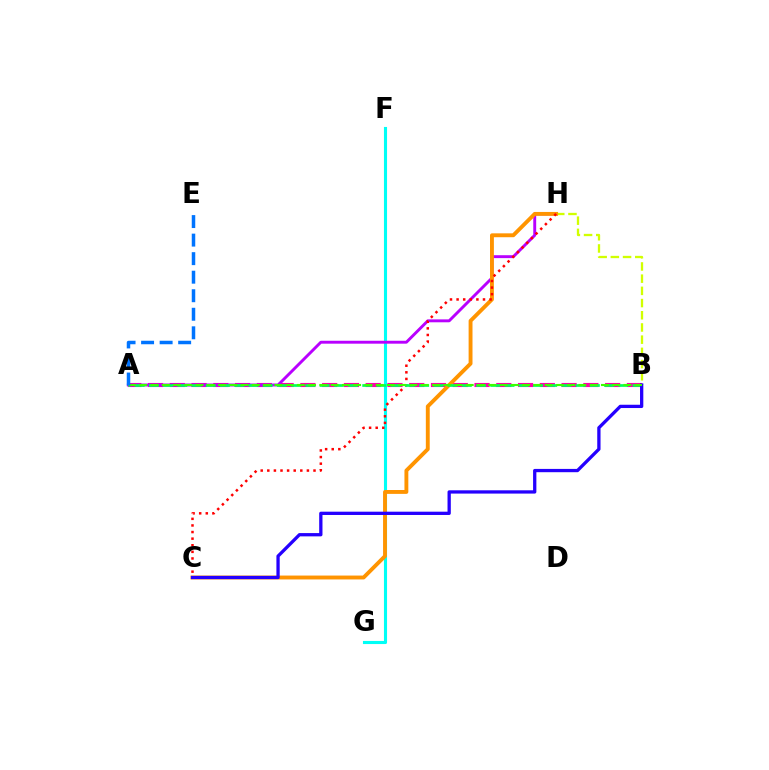{('A', 'B'): [{'color': '#ff00ac', 'line_style': 'dashed', 'thickness': 2.96}, {'color': '#00ff5c', 'line_style': 'dashed', 'thickness': 1.93}, {'color': '#3dff00', 'line_style': 'dashed', 'thickness': 1.53}], ('B', 'H'): [{'color': '#d1ff00', 'line_style': 'dashed', 'thickness': 1.66}], ('F', 'G'): [{'color': '#00fff6', 'line_style': 'solid', 'thickness': 2.23}], ('A', 'H'): [{'color': '#b900ff', 'line_style': 'solid', 'thickness': 2.1}], ('C', 'H'): [{'color': '#ff9400', 'line_style': 'solid', 'thickness': 2.79}, {'color': '#ff0000', 'line_style': 'dotted', 'thickness': 1.79}], ('B', 'C'): [{'color': '#2500ff', 'line_style': 'solid', 'thickness': 2.37}], ('A', 'E'): [{'color': '#0074ff', 'line_style': 'dashed', 'thickness': 2.52}]}